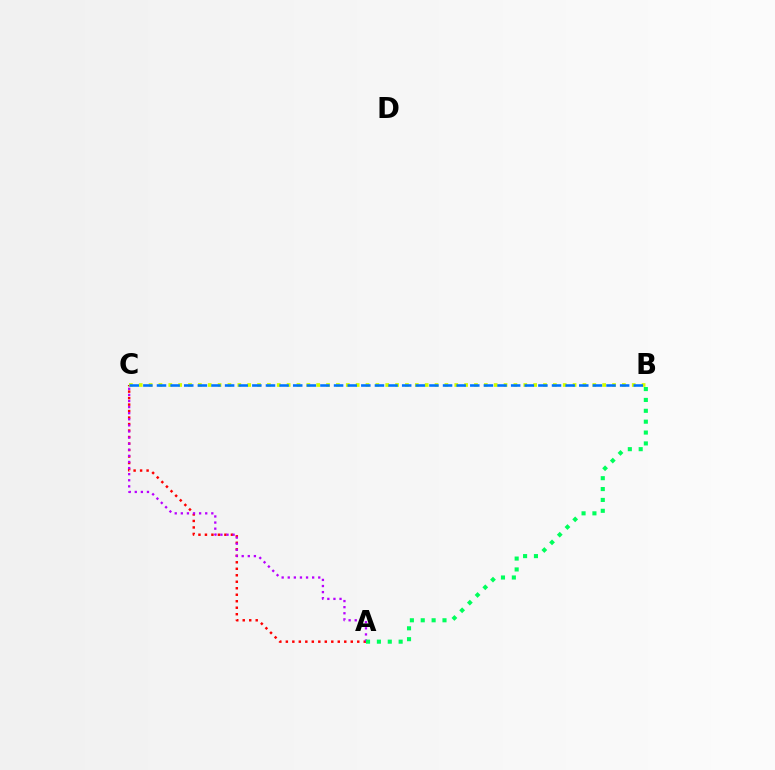{('A', 'C'): [{'color': '#ff0000', 'line_style': 'dotted', 'thickness': 1.76}, {'color': '#b900ff', 'line_style': 'dotted', 'thickness': 1.66}], ('B', 'C'): [{'color': '#d1ff00', 'line_style': 'dotted', 'thickness': 2.68}, {'color': '#0074ff', 'line_style': 'dashed', 'thickness': 1.85}], ('A', 'B'): [{'color': '#00ff5c', 'line_style': 'dotted', 'thickness': 2.95}]}